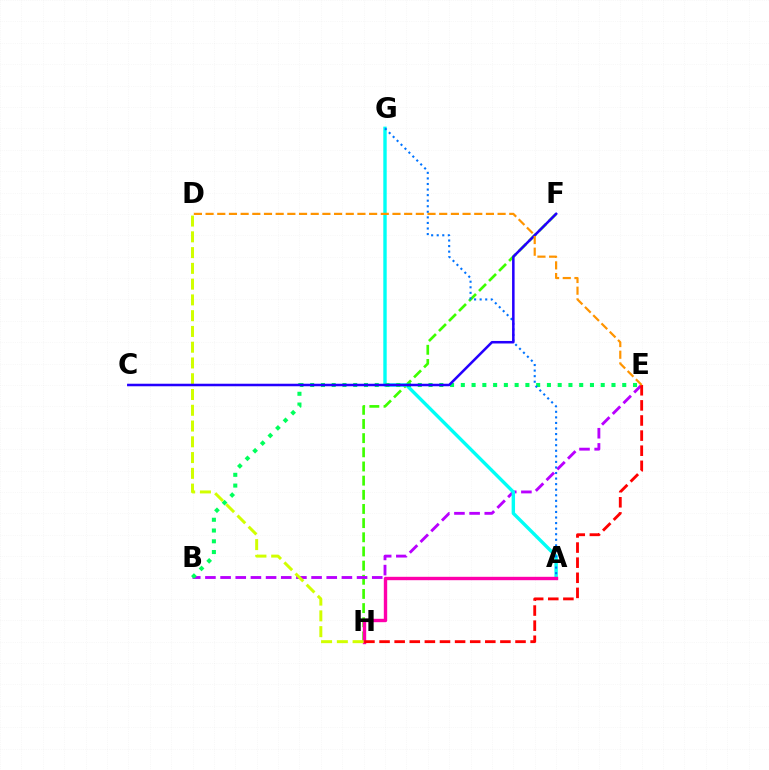{('F', 'H'): [{'color': '#3dff00', 'line_style': 'dashed', 'thickness': 1.92}], ('B', 'E'): [{'color': '#b900ff', 'line_style': 'dashed', 'thickness': 2.06}, {'color': '#00ff5c', 'line_style': 'dotted', 'thickness': 2.92}], ('A', 'G'): [{'color': '#00fff6', 'line_style': 'solid', 'thickness': 2.45}, {'color': '#0074ff', 'line_style': 'dotted', 'thickness': 1.51}], ('A', 'H'): [{'color': '#ff00ac', 'line_style': 'solid', 'thickness': 2.44}], ('D', 'H'): [{'color': '#d1ff00', 'line_style': 'dashed', 'thickness': 2.14}], ('E', 'H'): [{'color': '#ff0000', 'line_style': 'dashed', 'thickness': 2.05}], ('C', 'F'): [{'color': '#2500ff', 'line_style': 'solid', 'thickness': 1.82}], ('D', 'E'): [{'color': '#ff9400', 'line_style': 'dashed', 'thickness': 1.59}]}